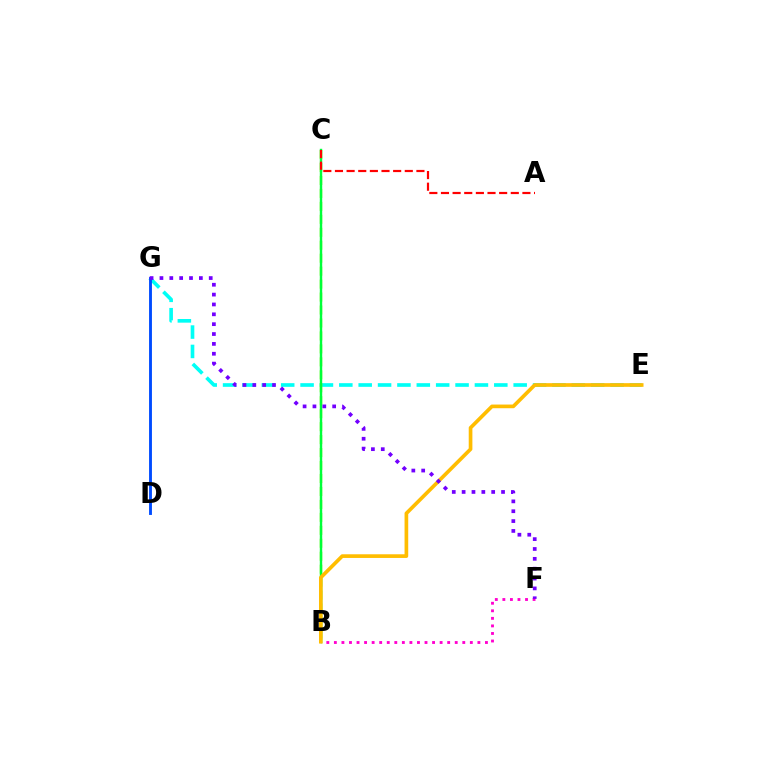{('E', 'G'): [{'color': '#00fff6', 'line_style': 'dashed', 'thickness': 2.63}], ('B', 'F'): [{'color': '#ff00cf', 'line_style': 'dotted', 'thickness': 2.05}], ('B', 'C'): [{'color': '#84ff00', 'line_style': 'dashed', 'thickness': 1.76}, {'color': '#00ff39', 'line_style': 'solid', 'thickness': 1.74}], ('D', 'G'): [{'color': '#004bff', 'line_style': 'solid', 'thickness': 2.07}], ('B', 'E'): [{'color': '#ffbd00', 'line_style': 'solid', 'thickness': 2.64}], ('A', 'C'): [{'color': '#ff0000', 'line_style': 'dashed', 'thickness': 1.58}], ('F', 'G'): [{'color': '#7200ff', 'line_style': 'dotted', 'thickness': 2.68}]}